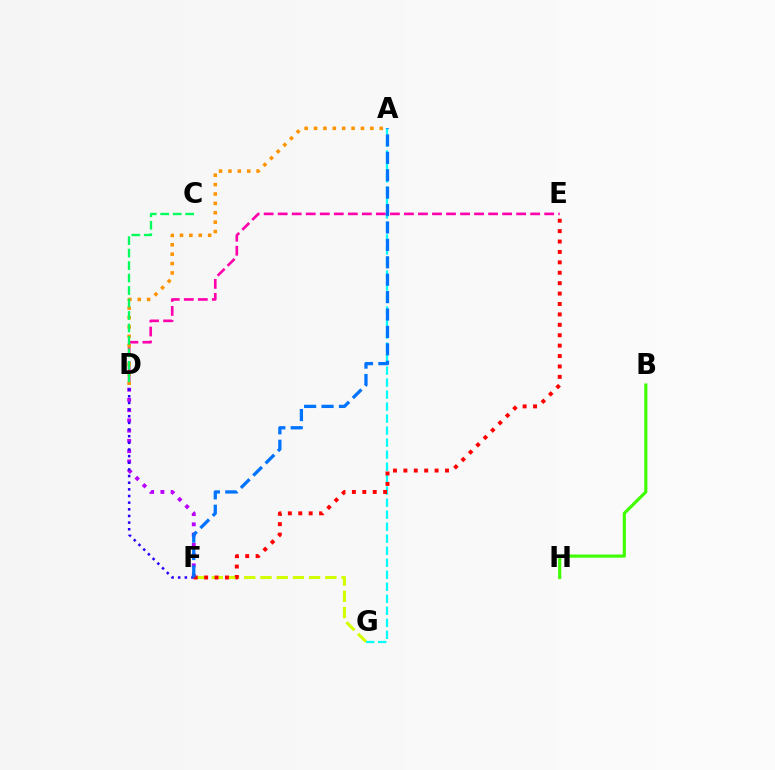{('D', 'F'): [{'color': '#b900ff', 'line_style': 'dotted', 'thickness': 2.78}, {'color': '#2500ff', 'line_style': 'dotted', 'thickness': 1.81}], ('D', 'E'): [{'color': '#ff00ac', 'line_style': 'dashed', 'thickness': 1.91}], ('A', 'G'): [{'color': '#00fff6', 'line_style': 'dashed', 'thickness': 1.63}], ('A', 'D'): [{'color': '#ff9400', 'line_style': 'dotted', 'thickness': 2.55}], ('F', 'G'): [{'color': '#d1ff00', 'line_style': 'dashed', 'thickness': 2.2}], ('C', 'D'): [{'color': '#00ff5c', 'line_style': 'dashed', 'thickness': 1.69}], ('B', 'H'): [{'color': '#3dff00', 'line_style': 'solid', 'thickness': 2.25}], ('E', 'F'): [{'color': '#ff0000', 'line_style': 'dotted', 'thickness': 2.83}], ('A', 'F'): [{'color': '#0074ff', 'line_style': 'dashed', 'thickness': 2.36}]}